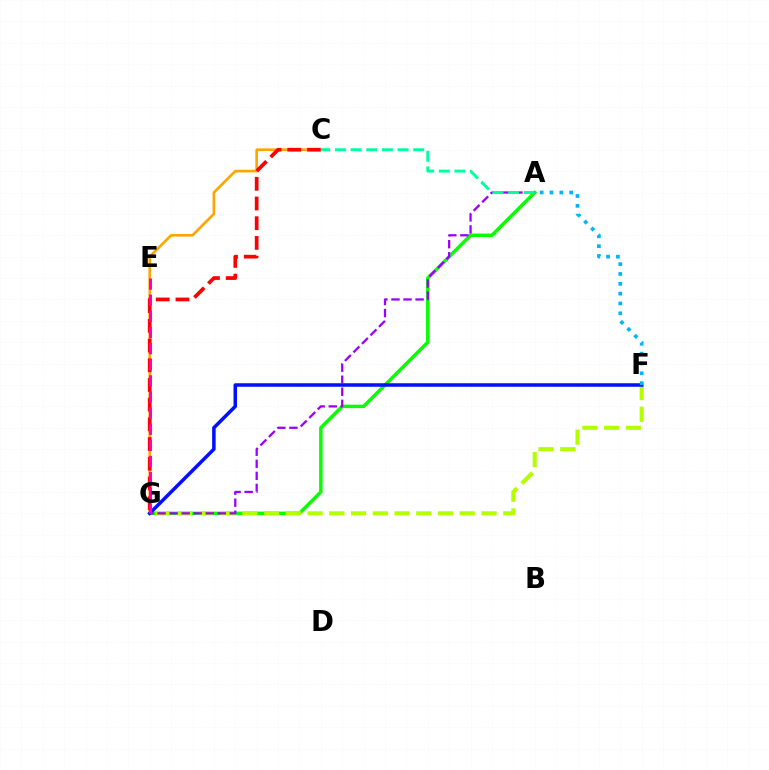{('A', 'G'): [{'color': '#08ff00', 'line_style': 'solid', 'thickness': 2.5}, {'color': '#9b00ff', 'line_style': 'dashed', 'thickness': 1.64}], ('C', 'G'): [{'color': '#ffa500', 'line_style': 'solid', 'thickness': 1.9}, {'color': '#ff0000', 'line_style': 'dashed', 'thickness': 2.68}], ('F', 'G'): [{'color': '#b3ff00', 'line_style': 'dashed', 'thickness': 2.95}, {'color': '#0010ff', 'line_style': 'solid', 'thickness': 2.53}], ('A', 'F'): [{'color': '#00b5ff', 'line_style': 'dotted', 'thickness': 2.67}], ('E', 'G'): [{'color': '#ff00bd', 'line_style': 'dashed', 'thickness': 2.19}], ('A', 'C'): [{'color': '#00ff9d', 'line_style': 'dashed', 'thickness': 2.13}]}